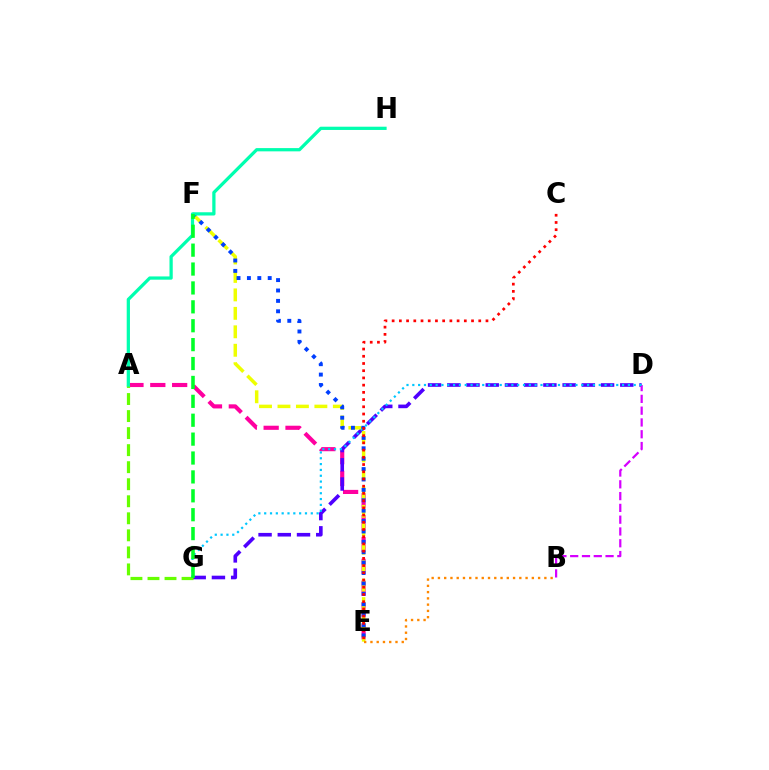{('A', 'E'): [{'color': '#ff00a0', 'line_style': 'dashed', 'thickness': 2.97}], ('D', 'G'): [{'color': '#4f00ff', 'line_style': 'dashed', 'thickness': 2.61}, {'color': '#00c7ff', 'line_style': 'dotted', 'thickness': 1.58}], ('A', 'G'): [{'color': '#66ff00', 'line_style': 'dashed', 'thickness': 2.31}], ('E', 'F'): [{'color': '#eeff00', 'line_style': 'dashed', 'thickness': 2.51}, {'color': '#003fff', 'line_style': 'dotted', 'thickness': 2.82}], ('B', 'D'): [{'color': '#d600ff', 'line_style': 'dashed', 'thickness': 1.6}], ('B', 'E'): [{'color': '#ff8800', 'line_style': 'dotted', 'thickness': 1.7}], ('A', 'H'): [{'color': '#00ffaf', 'line_style': 'solid', 'thickness': 2.34}], ('F', 'G'): [{'color': '#00ff27', 'line_style': 'dashed', 'thickness': 2.57}], ('C', 'E'): [{'color': '#ff0000', 'line_style': 'dotted', 'thickness': 1.96}]}